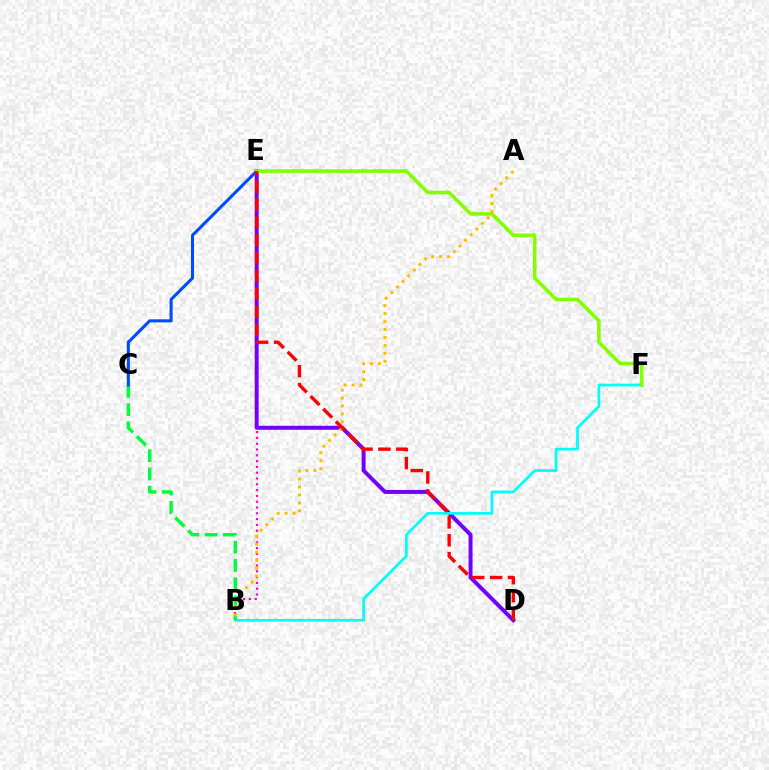{('B', 'E'): [{'color': '#ff00cf', 'line_style': 'dotted', 'thickness': 1.58}], ('D', 'E'): [{'color': '#7200ff', 'line_style': 'solid', 'thickness': 2.85}, {'color': '#ff0000', 'line_style': 'dashed', 'thickness': 2.43}], ('B', 'F'): [{'color': '#00fff6', 'line_style': 'solid', 'thickness': 1.96}], ('B', 'C'): [{'color': '#00ff39', 'line_style': 'dashed', 'thickness': 2.48}], ('C', 'E'): [{'color': '#004bff', 'line_style': 'solid', 'thickness': 2.21}], ('E', 'F'): [{'color': '#84ff00', 'line_style': 'solid', 'thickness': 2.56}], ('A', 'B'): [{'color': '#ffbd00', 'line_style': 'dotted', 'thickness': 2.16}]}